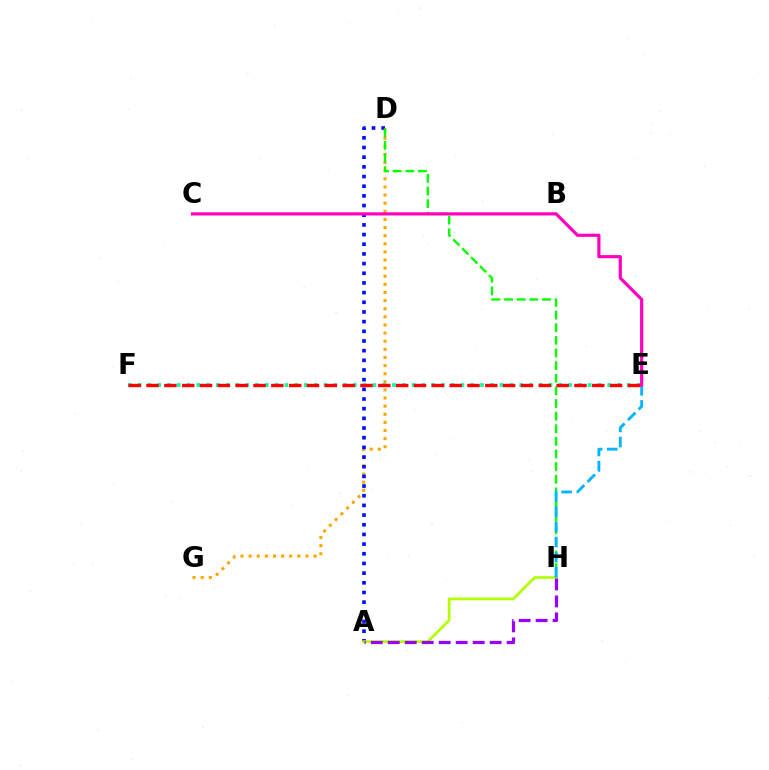{('D', 'G'): [{'color': '#ffa500', 'line_style': 'dotted', 'thickness': 2.21}], ('A', 'D'): [{'color': '#0010ff', 'line_style': 'dotted', 'thickness': 2.63}], ('A', 'H'): [{'color': '#b3ff00', 'line_style': 'solid', 'thickness': 1.95}, {'color': '#9b00ff', 'line_style': 'dashed', 'thickness': 2.31}], ('E', 'F'): [{'color': '#00ff9d', 'line_style': 'dotted', 'thickness': 2.66}, {'color': '#ff0000', 'line_style': 'dashed', 'thickness': 2.42}], ('D', 'H'): [{'color': '#08ff00', 'line_style': 'dashed', 'thickness': 1.72}], ('E', 'H'): [{'color': '#00b5ff', 'line_style': 'dashed', 'thickness': 2.06}], ('C', 'E'): [{'color': '#ff00bd', 'line_style': 'solid', 'thickness': 2.28}]}